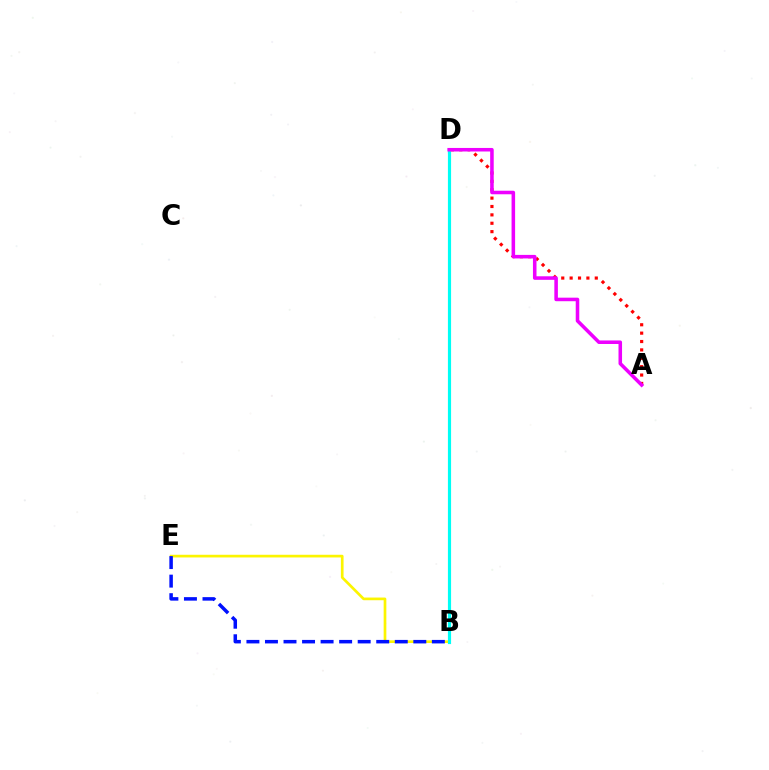{('A', 'D'): [{'color': '#ff0000', 'line_style': 'dotted', 'thickness': 2.28}, {'color': '#ee00ff', 'line_style': 'solid', 'thickness': 2.55}], ('B', 'D'): [{'color': '#08ff00', 'line_style': 'dashed', 'thickness': 1.97}, {'color': '#00fff6', 'line_style': 'solid', 'thickness': 2.28}], ('B', 'E'): [{'color': '#fcf500', 'line_style': 'solid', 'thickness': 1.93}, {'color': '#0010ff', 'line_style': 'dashed', 'thickness': 2.52}]}